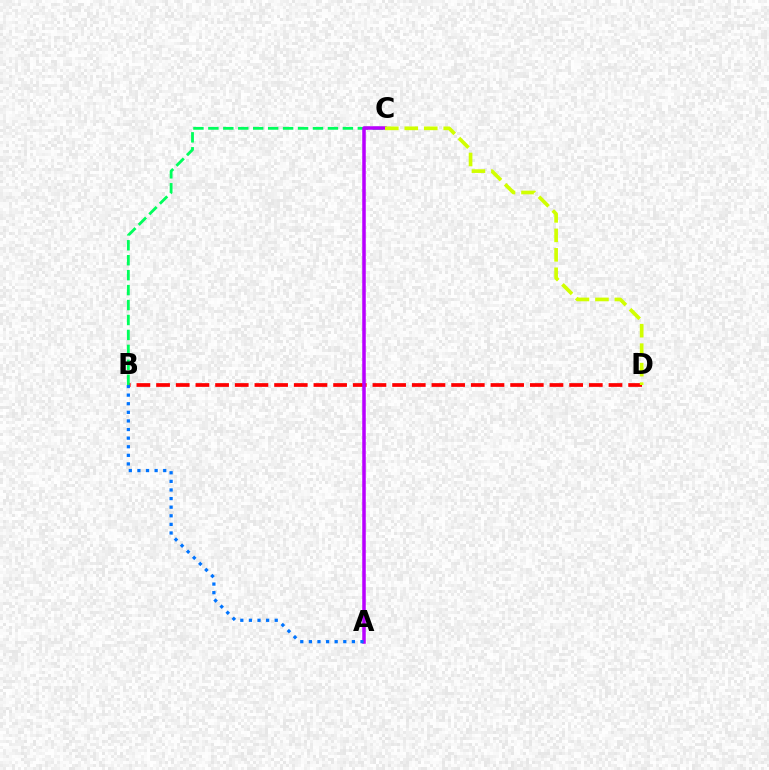{('B', 'D'): [{'color': '#ff0000', 'line_style': 'dashed', 'thickness': 2.67}], ('B', 'C'): [{'color': '#00ff5c', 'line_style': 'dashed', 'thickness': 2.03}], ('A', 'C'): [{'color': '#b900ff', 'line_style': 'solid', 'thickness': 2.53}], ('C', 'D'): [{'color': '#d1ff00', 'line_style': 'dashed', 'thickness': 2.65}], ('A', 'B'): [{'color': '#0074ff', 'line_style': 'dotted', 'thickness': 2.34}]}